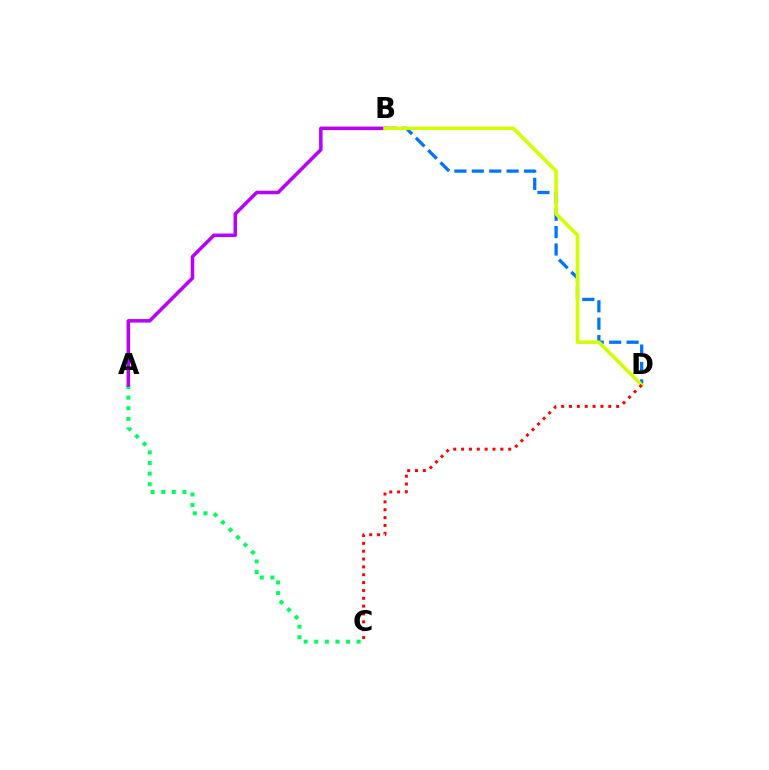{('A', 'C'): [{'color': '#00ff5c', 'line_style': 'dotted', 'thickness': 2.88}], ('B', 'D'): [{'color': '#0074ff', 'line_style': 'dashed', 'thickness': 2.37}, {'color': '#d1ff00', 'line_style': 'solid', 'thickness': 2.59}], ('A', 'B'): [{'color': '#b900ff', 'line_style': 'solid', 'thickness': 2.53}], ('C', 'D'): [{'color': '#ff0000', 'line_style': 'dotted', 'thickness': 2.13}]}